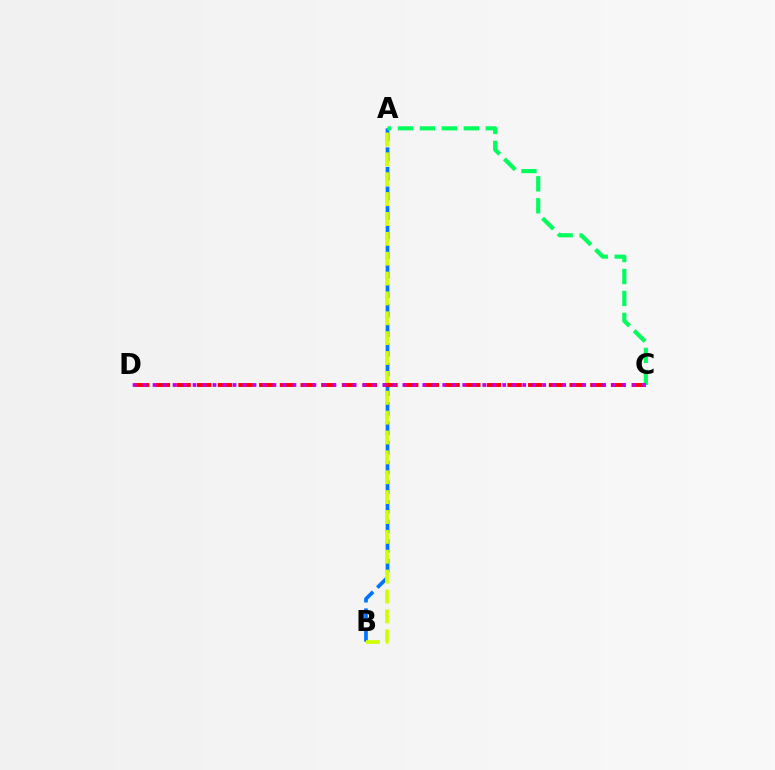{('A', 'B'): [{'color': '#0074ff', 'line_style': 'dashed', 'thickness': 2.66}, {'color': '#d1ff00', 'line_style': 'dashed', 'thickness': 2.7}], ('A', 'C'): [{'color': '#00ff5c', 'line_style': 'dashed', 'thickness': 2.98}], ('C', 'D'): [{'color': '#ff0000', 'line_style': 'dashed', 'thickness': 2.81}, {'color': '#b900ff', 'line_style': 'dotted', 'thickness': 2.71}]}